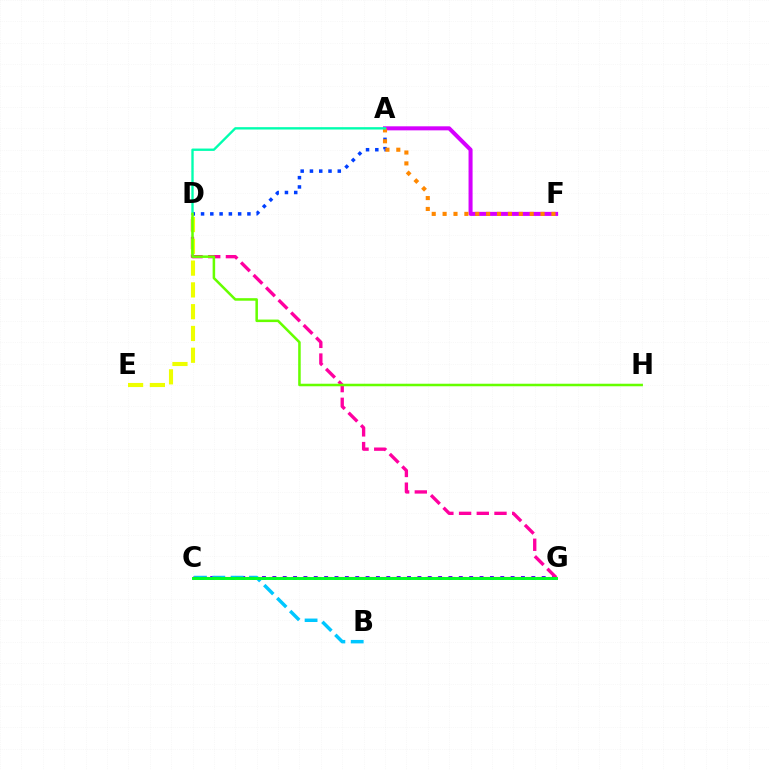{('C', 'G'): [{'color': '#4f00ff', 'line_style': 'dotted', 'thickness': 2.81}, {'color': '#ff0000', 'line_style': 'dashed', 'thickness': 1.52}, {'color': '#00ff27', 'line_style': 'solid', 'thickness': 2.12}], ('D', 'G'): [{'color': '#ff00a0', 'line_style': 'dashed', 'thickness': 2.41}], ('A', 'D'): [{'color': '#003fff', 'line_style': 'dotted', 'thickness': 2.52}, {'color': '#00ffaf', 'line_style': 'solid', 'thickness': 1.7}], ('A', 'F'): [{'color': '#d600ff', 'line_style': 'solid', 'thickness': 2.9}, {'color': '#ff8800', 'line_style': 'dotted', 'thickness': 2.96}], ('D', 'E'): [{'color': '#eeff00', 'line_style': 'dashed', 'thickness': 2.96}], ('B', 'C'): [{'color': '#00c7ff', 'line_style': 'dashed', 'thickness': 2.49}], ('D', 'H'): [{'color': '#66ff00', 'line_style': 'solid', 'thickness': 1.82}]}